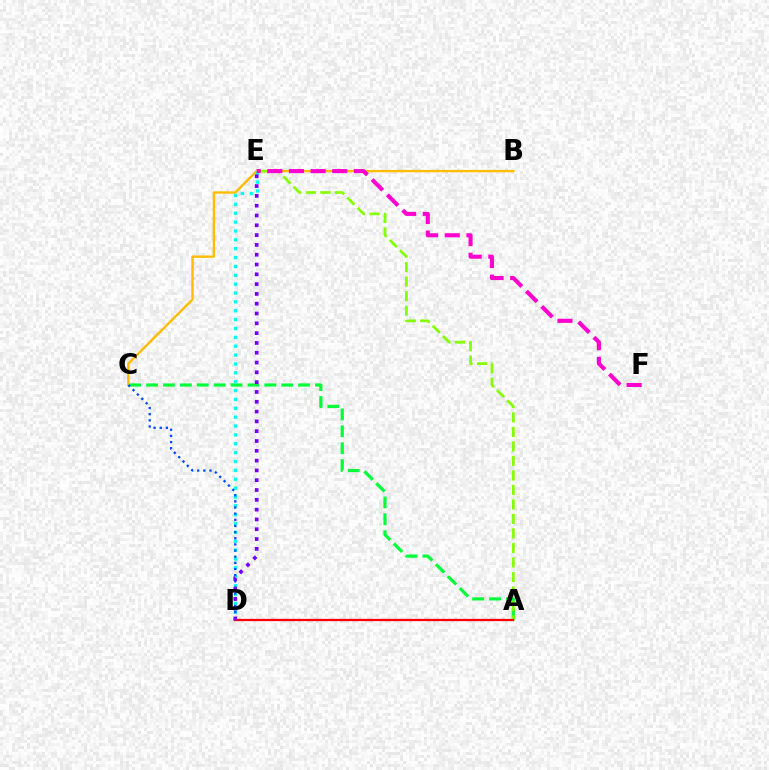{('B', 'C'): [{'color': '#ffbd00', 'line_style': 'solid', 'thickness': 1.73}], ('A', 'C'): [{'color': '#00ff39', 'line_style': 'dashed', 'thickness': 2.29}], ('D', 'E'): [{'color': '#00fff6', 'line_style': 'dotted', 'thickness': 2.41}, {'color': '#7200ff', 'line_style': 'dotted', 'thickness': 2.66}], ('A', 'E'): [{'color': '#84ff00', 'line_style': 'dashed', 'thickness': 1.97}], ('C', 'D'): [{'color': '#004bff', 'line_style': 'dotted', 'thickness': 1.67}], ('E', 'F'): [{'color': '#ff00cf', 'line_style': 'dashed', 'thickness': 2.94}], ('A', 'D'): [{'color': '#ff0000', 'line_style': 'solid', 'thickness': 1.67}]}